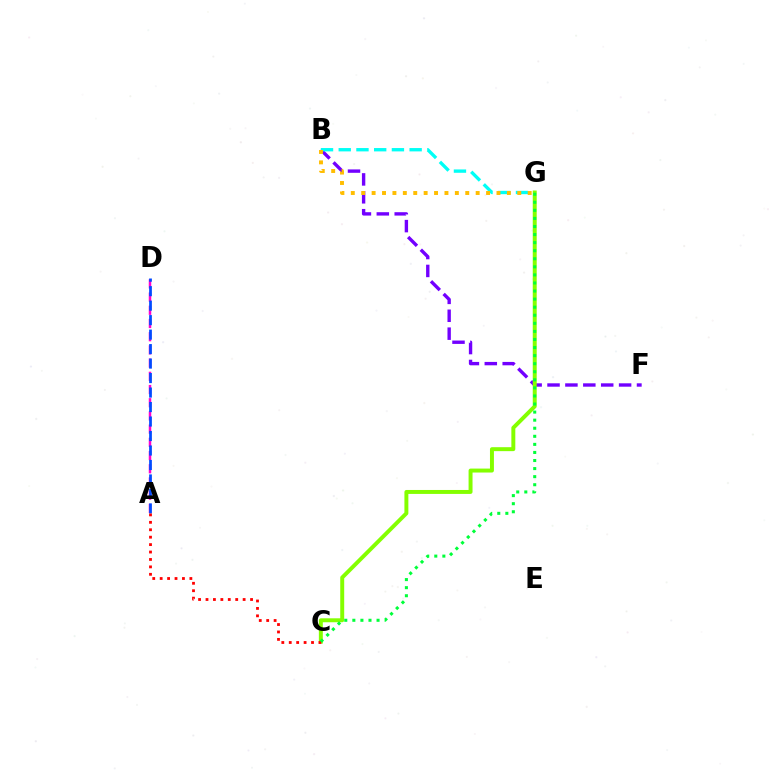{('B', 'F'): [{'color': '#7200ff', 'line_style': 'dashed', 'thickness': 2.43}], ('B', 'G'): [{'color': '#00fff6', 'line_style': 'dashed', 'thickness': 2.41}, {'color': '#ffbd00', 'line_style': 'dotted', 'thickness': 2.83}], ('A', 'D'): [{'color': '#ff00cf', 'line_style': 'dashed', 'thickness': 1.79}, {'color': '#004bff', 'line_style': 'dashed', 'thickness': 1.97}], ('C', 'G'): [{'color': '#84ff00', 'line_style': 'solid', 'thickness': 2.85}, {'color': '#00ff39', 'line_style': 'dotted', 'thickness': 2.19}], ('A', 'C'): [{'color': '#ff0000', 'line_style': 'dotted', 'thickness': 2.02}]}